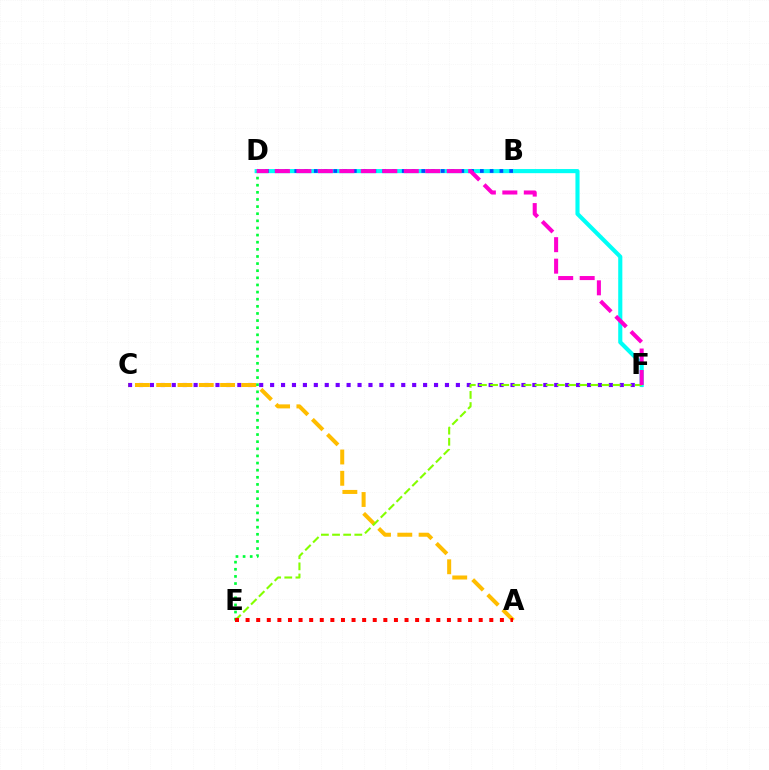{('C', 'F'): [{'color': '#7200ff', 'line_style': 'dotted', 'thickness': 2.97}], ('D', 'F'): [{'color': '#00fff6', 'line_style': 'solid', 'thickness': 2.97}, {'color': '#ff00cf', 'line_style': 'dashed', 'thickness': 2.92}], ('A', 'C'): [{'color': '#ffbd00', 'line_style': 'dashed', 'thickness': 2.89}], ('D', 'E'): [{'color': '#00ff39', 'line_style': 'dotted', 'thickness': 1.94}], ('B', 'D'): [{'color': '#004bff', 'line_style': 'dotted', 'thickness': 2.65}], ('E', 'F'): [{'color': '#84ff00', 'line_style': 'dashed', 'thickness': 1.51}], ('A', 'E'): [{'color': '#ff0000', 'line_style': 'dotted', 'thickness': 2.88}]}